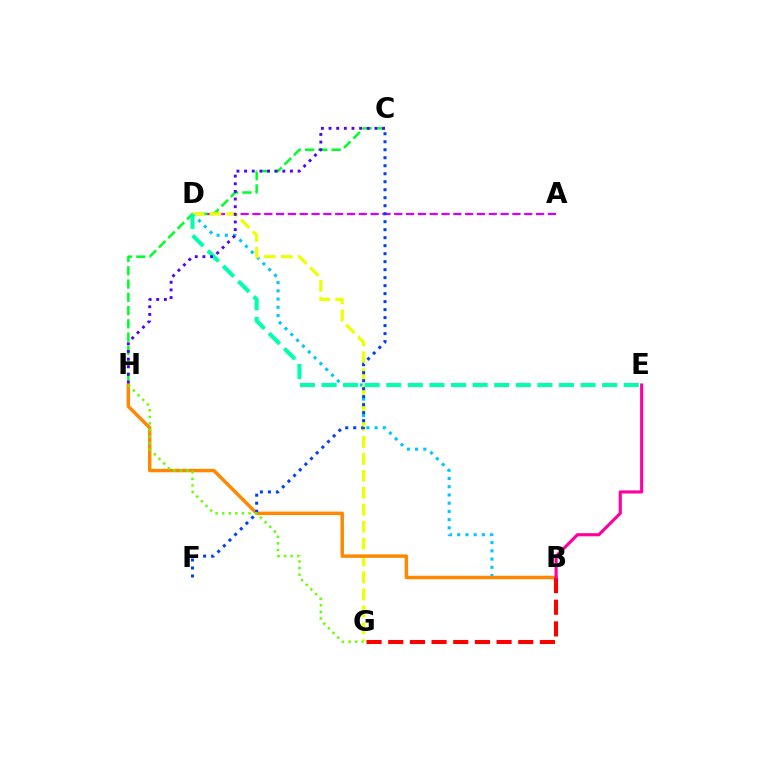{('B', 'D'): [{'color': '#00c7ff', 'line_style': 'dotted', 'thickness': 2.23}], ('A', 'D'): [{'color': '#d600ff', 'line_style': 'dashed', 'thickness': 1.61}], ('C', 'H'): [{'color': '#00ff27', 'line_style': 'dashed', 'thickness': 1.8}, {'color': '#4f00ff', 'line_style': 'dotted', 'thickness': 2.08}], ('D', 'G'): [{'color': '#eeff00', 'line_style': 'dashed', 'thickness': 2.3}], ('B', 'H'): [{'color': '#ff8800', 'line_style': 'solid', 'thickness': 2.49}], ('C', 'F'): [{'color': '#003fff', 'line_style': 'dotted', 'thickness': 2.17}], ('B', 'G'): [{'color': '#ff0000', 'line_style': 'dashed', 'thickness': 2.94}], ('D', 'E'): [{'color': '#00ffaf', 'line_style': 'dashed', 'thickness': 2.93}], ('B', 'E'): [{'color': '#ff00a0', 'line_style': 'solid', 'thickness': 2.25}], ('G', 'H'): [{'color': '#66ff00', 'line_style': 'dotted', 'thickness': 1.79}]}